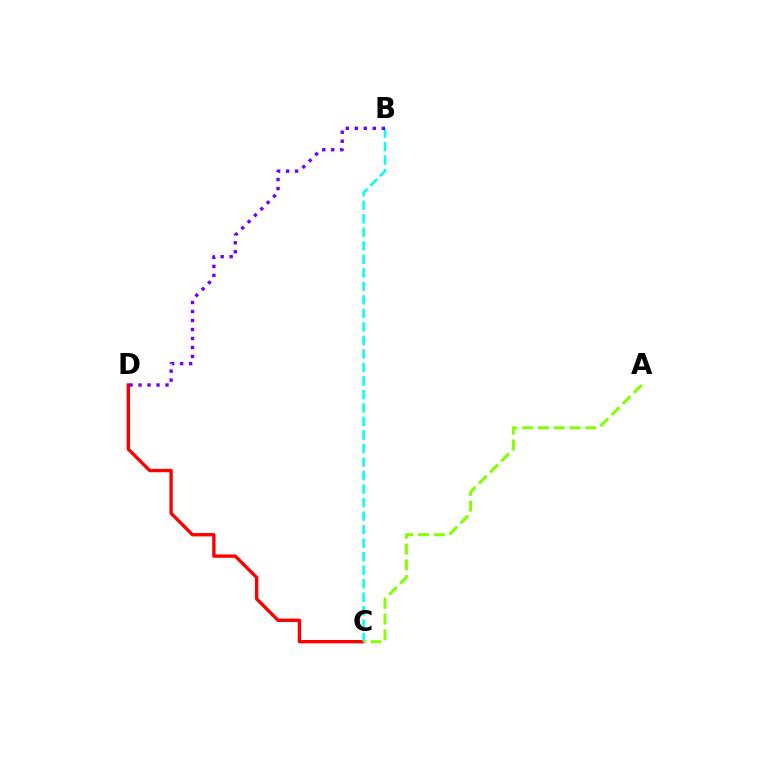{('C', 'D'): [{'color': '#ff0000', 'line_style': 'solid', 'thickness': 2.42}], ('B', 'C'): [{'color': '#00fff6', 'line_style': 'dashed', 'thickness': 1.84}], ('A', 'C'): [{'color': '#84ff00', 'line_style': 'dashed', 'thickness': 2.14}], ('B', 'D'): [{'color': '#7200ff', 'line_style': 'dotted', 'thickness': 2.44}]}